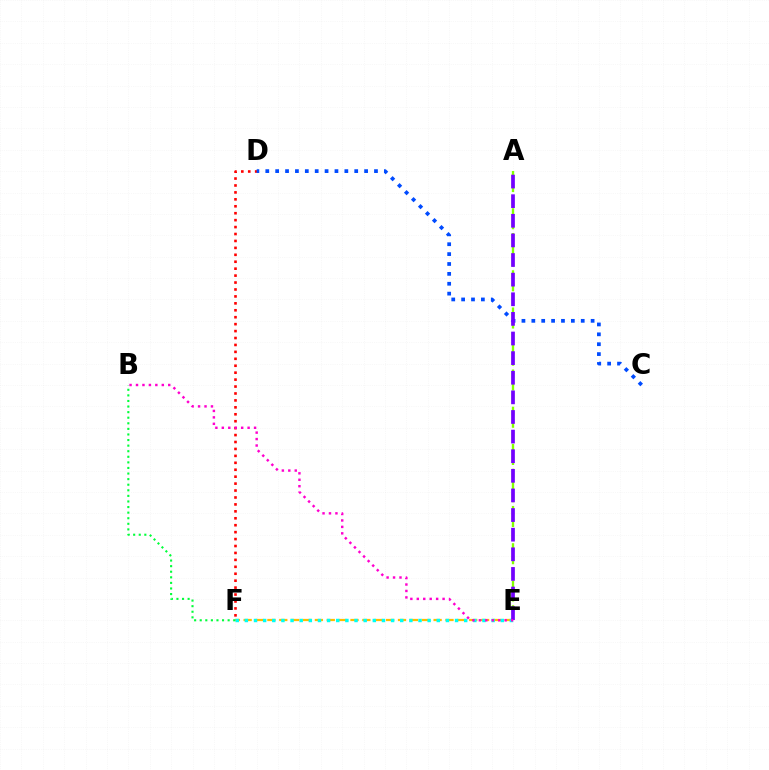{('D', 'F'): [{'color': '#ff0000', 'line_style': 'dotted', 'thickness': 1.88}], ('E', 'F'): [{'color': '#ffbd00', 'line_style': 'dashed', 'thickness': 1.61}, {'color': '#00fff6', 'line_style': 'dotted', 'thickness': 2.48}], ('B', 'F'): [{'color': '#00ff39', 'line_style': 'dotted', 'thickness': 1.52}], ('A', 'E'): [{'color': '#84ff00', 'line_style': 'dashed', 'thickness': 1.69}, {'color': '#7200ff', 'line_style': 'dashed', 'thickness': 2.67}], ('C', 'D'): [{'color': '#004bff', 'line_style': 'dotted', 'thickness': 2.69}], ('B', 'E'): [{'color': '#ff00cf', 'line_style': 'dotted', 'thickness': 1.75}]}